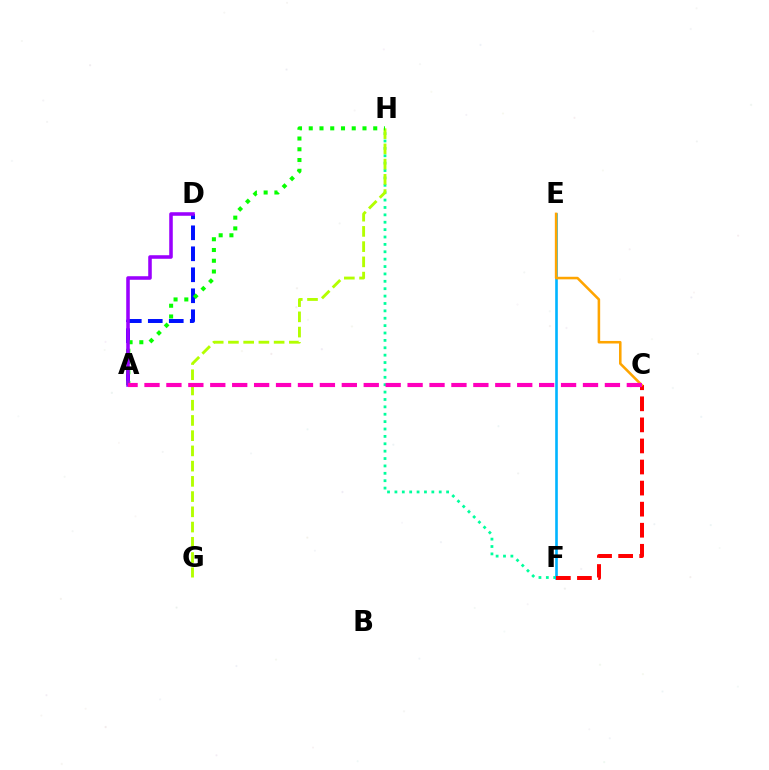{('F', 'H'): [{'color': '#00ff9d', 'line_style': 'dotted', 'thickness': 2.01}], ('A', 'D'): [{'color': '#0010ff', 'line_style': 'dashed', 'thickness': 2.85}, {'color': '#9b00ff', 'line_style': 'solid', 'thickness': 2.56}], ('G', 'H'): [{'color': '#b3ff00', 'line_style': 'dashed', 'thickness': 2.07}], ('E', 'F'): [{'color': '#00b5ff', 'line_style': 'solid', 'thickness': 1.89}], ('A', 'H'): [{'color': '#08ff00', 'line_style': 'dotted', 'thickness': 2.92}], ('C', 'F'): [{'color': '#ff0000', 'line_style': 'dashed', 'thickness': 2.86}], ('C', 'E'): [{'color': '#ffa500', 'line_style': 'solid', 'thickness': 1.84}], ('A', 'C'): [{'color': '#ff00bd', 'line_style': 'dashed', 'thickness': 2.98}]}